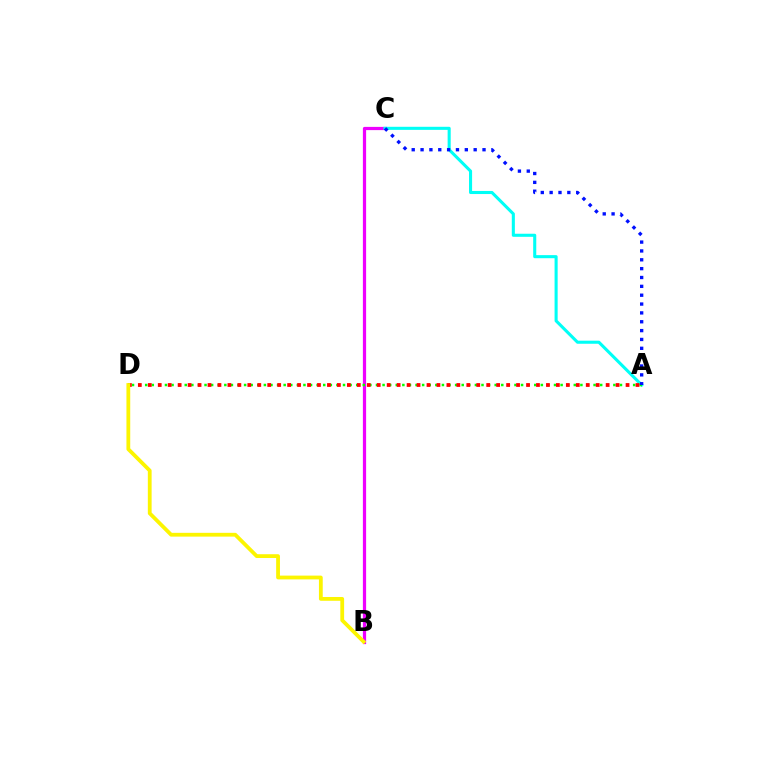{('B', 'C'): [{'color': '#ee00ff', 'line_style': 'solid', 'thickness': 2.32}], ('A', 'C'): [{'color': '#00fff6', 'line_style': 'solid', 'thickness': 2.22}, {'color': '#0010ff', 'line_style': 'dotted', 'thickness': 2.4}], ('A', 'D'): [{'color': '#08ff00', 'line_style': 'dotted', 'thickness': 1.79}, {'color': '#ff0000', 'line_style': 'dotted', 'thickness': 2.7}], ('B', 'D'): [{'color': '#fcf500', 'line_style': 'solid', 'thickness': 2.73}]}